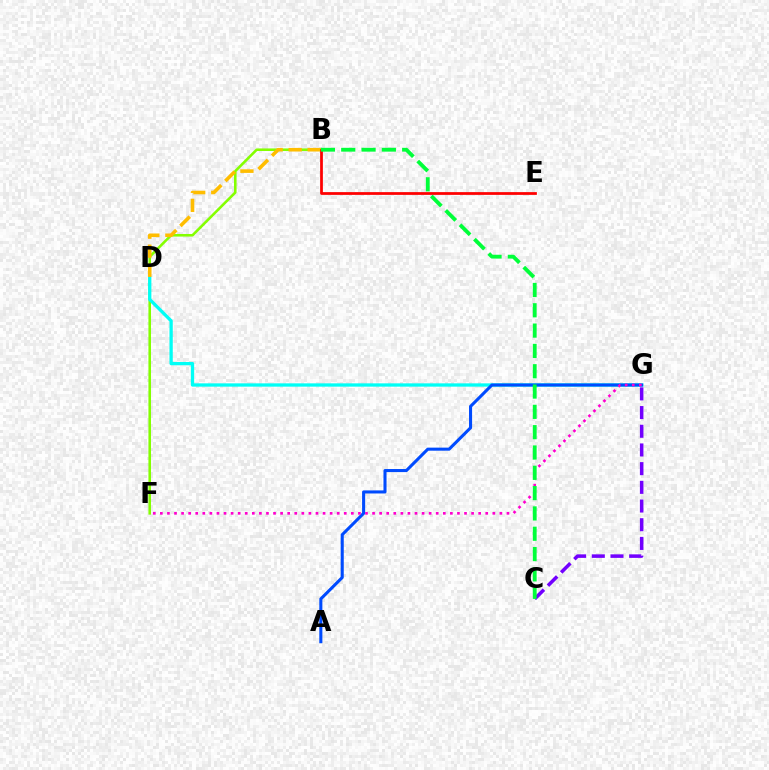{('B', 'F'): [{'color': '#84ff00', 'line_style': 'solid', 'thickness': 1.86}], ('D', 'G'): [{'color': '#00fff6', 'line_style': 'solid', 'thickness': 2.37}], ('A', 'G'): [{'color': '#004bff', 'line_style': 'solid', 'thickness': 2.21}], ('B', 'D'): [{'color': '#ffbd00', 'line_style': 'dashed', 'thickness': 2.59}], ('B', 'E'): [{'color': '#ff0000', 'line_style': 'solid', 'thickness': 1.98}], ('F', 'G'): [{'color': '#ff00cf', 'line_style': 'dotted', 'thickness': 1.92}], ('C', 'G'): [{'color': '#7200ff', 'line_style': 'dashed', 'thickness': 2.54}], ('B', 'C'): [{'color': '#00ff39', 'line_style': 'dashed', 'thickness': 2.76}]}